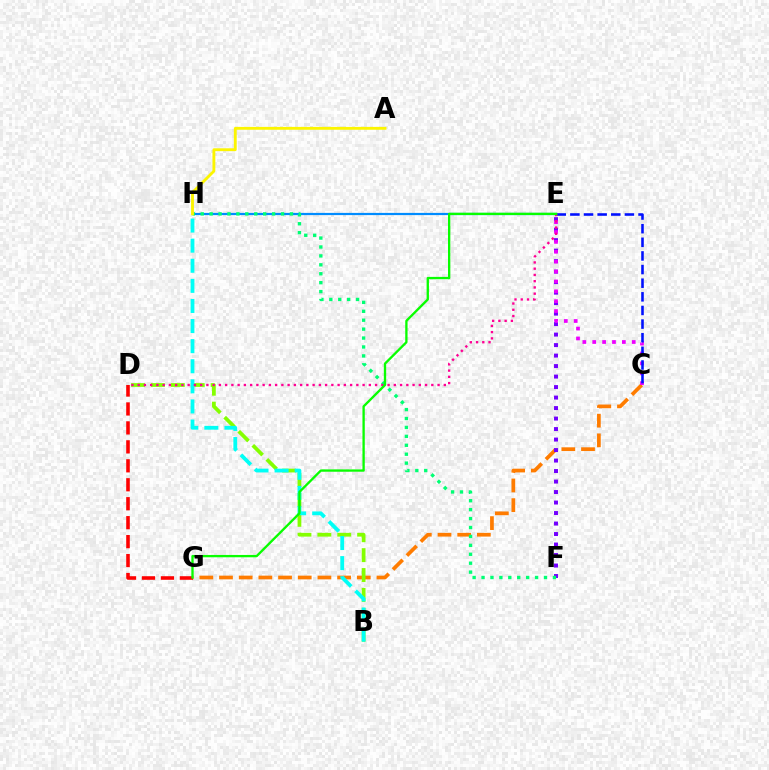{('C', 'G'): [{'color': '#ff7c00', 'line_style': 'dashed', 'thickness': 2.67}], ('B', 'D'): [{'color': '#84ff00', 'line_style': 'dashed', 'thickness': 2.7}], ('B', 'H'): [{'color': '#00fff6', 'line_style': 'dashed', 'thickness': 2.73}], ('E', 'F'): [{'color': '#7200ff', 'line_style': 'dotted', 'thickness': 2.85}], ('C', 'E'): [{'color': '#ee00ff', 'line_style': 'dotted', 'thickness': 2.68}, {'color': '#0010ff', 'line_style': 'dashed', 'thickness': 1.85}], ('D', 'G'): [{'color': '#ff0000', 'line_style': 'dashed', 'thickness': 2.57}], ('E', 'H'): [{'color': '#008cff', 'line_style': 'solid', 'thickness': 1.59}], ('F', 'H'): [{'color': '#00ff74', 'line_style': 'dotted', 'thickness': 2.42}], ('A', 'H'): [{'color': '#fcf500', 'line_style': 'solid', 'thickness': 2.06}], ('D', 'E'): [{'color': '#ff0094', 'line_style': 'dotted', 'thickness': 1.7}], ('E', 'G'): [{'color': '#08ff00', 'line_style': 'solid', 'thickness': 1.68}]}